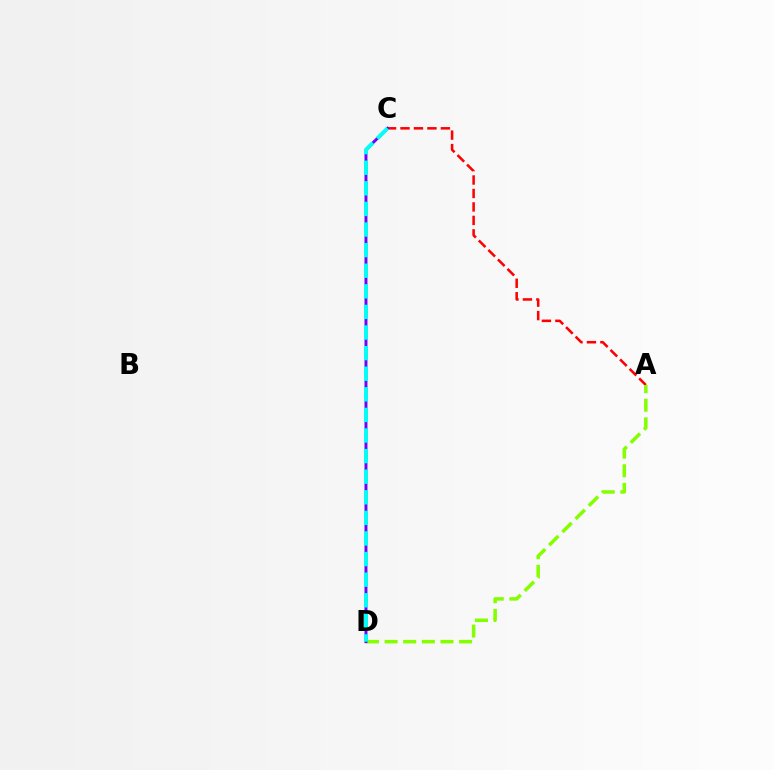{('A', 'C'): [{'color': '#ff0000', 'line_style': 'dashed', 'thickness': 1.83}], ('A', 'D'): [{'color': '#84ff00', 'line_style': 'dashed', 'thickness': 2.53}], ('C', 'D'): [{'color': '#7200ff', 'line_style': 'solid', 'thickness': 2.12}, {'color': '#00fff6', 'line_style': 'dashed', 'thickness': 2.8}]}